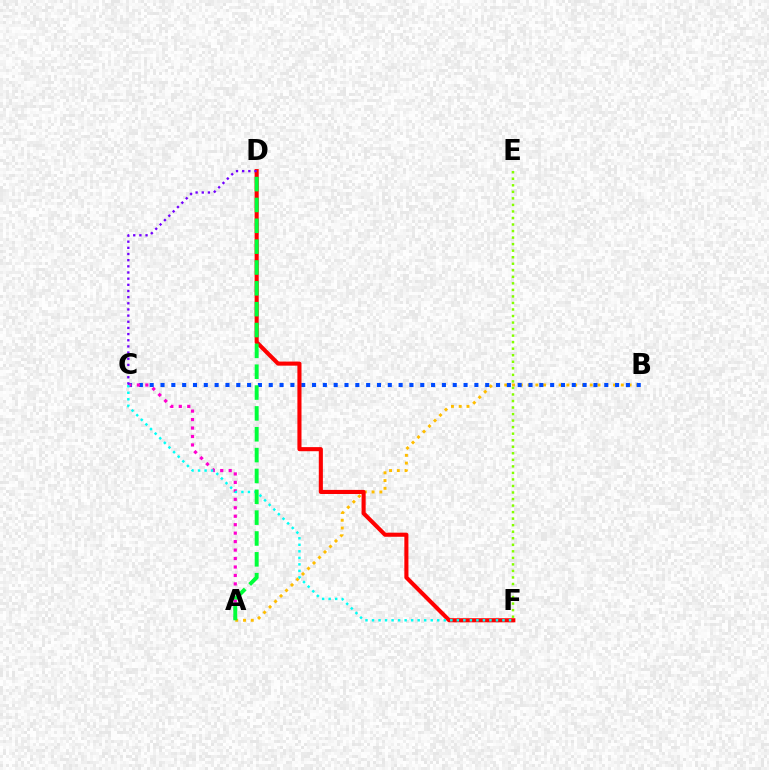{('A', 'B'): [{'color': '#ffbd00', 'line_style': 'dotted', 'thickness': 2.11}], ('B', 'C'): [{'color': '#004bff', 'line_style': 'dotted', 'thickness': 2.94}], ('D', 'F'): [{'color': '#ff0000', 'line_style': 'solid', 'thickness': 2.95}], ('A', 'C'): [{'color': '#ff00cf', 'line_style': 'dotted', 'thickness': 2.3}], ('C', 'F'): [{'color': '#00fff6', 'line_style': 'dotted', 'thickness': 1.77}], ('A', 'D'): [{'color': '#00ff39', 'line_style': 'dashed', 'thickness': 2.83}], ('C', 'D'): [{'color': '#7200ff', 'line_style': 'dotted', 'thickness': 1.67}], ('E', 'F'): [{'color': '#84ff00', 'line_style': 'dotted', 'thickness': 1.78}]}